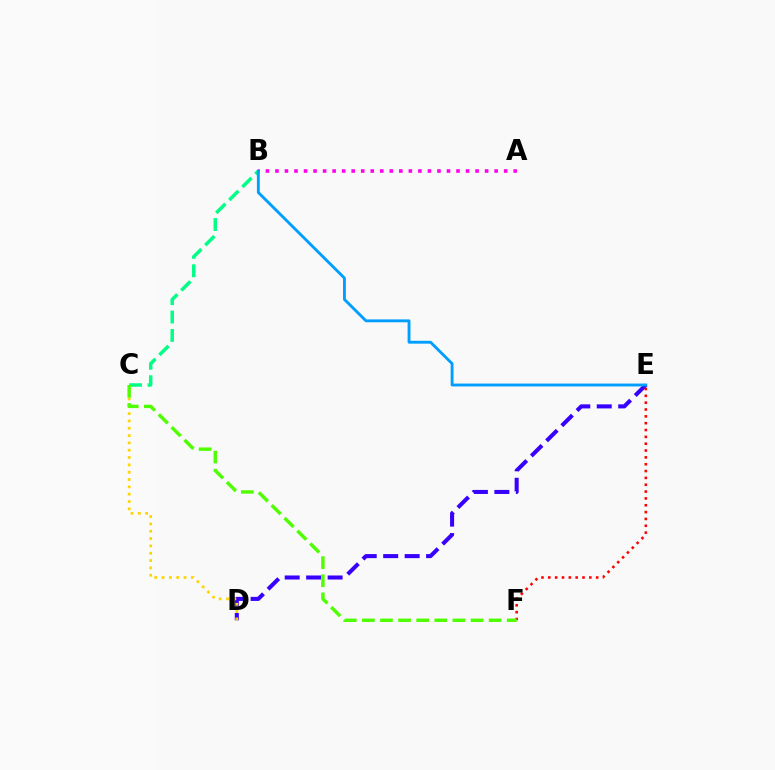{('D', 'E'): [{'color': '#3700ff', 'line_style': 'dashed', 'thickness': 2.92}], ('E', 'F'): [{'color': '#ff0000', 'line_style': 'dotted', 'thickness': 1.86}], ('C', 'D'): [{'color': '#ffd500', 'line_style': 'dotted', 'thickness': 1.99}], ('A', 'B'): [{'color': '#ff00ed', 'line_style': 'dotted', 'thickness': 2.59}], ('B', 'C'): [{'color': '#00ff86', 'line_style': 'dashed', 'thickness': 2.5}], ('C', 'F'): [{'color': '#4fff00', 'line_style': 'dashed', 'thickness': 2.46}], ('B', 'E'): [{'color': '#009eff', 'line_style': 'solid', 'thickness': 2.06}]}